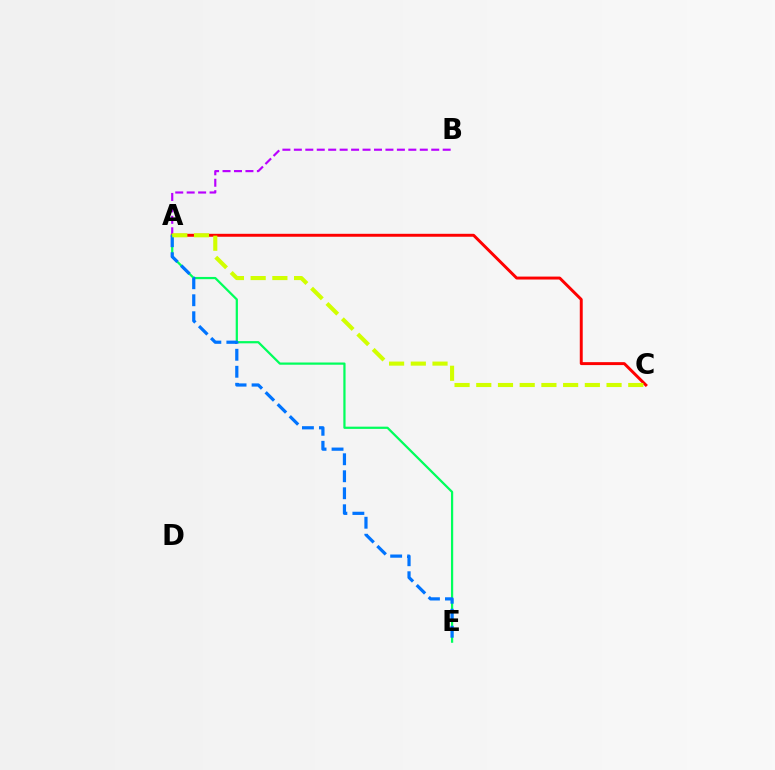{('A', 'B'): [{'color': '#b900ff', 'line_style': 'dashed', 'thickness': 1.56}], ('A', 'C'): [{'color': '#ff0000', 'line_style': 'solid', 'thickness': 2.12}, {'color': '#d1ff00', 'line_style': 'dashed', 'thickness': 2.95}], ('A', 'E'): [{'color': '#00ff5c', 'line_style': 'solid', 'thickness': 1.61}, {'color': '#0074ff', 'line_style': 'dashed', 'thickness': 2.31}]}